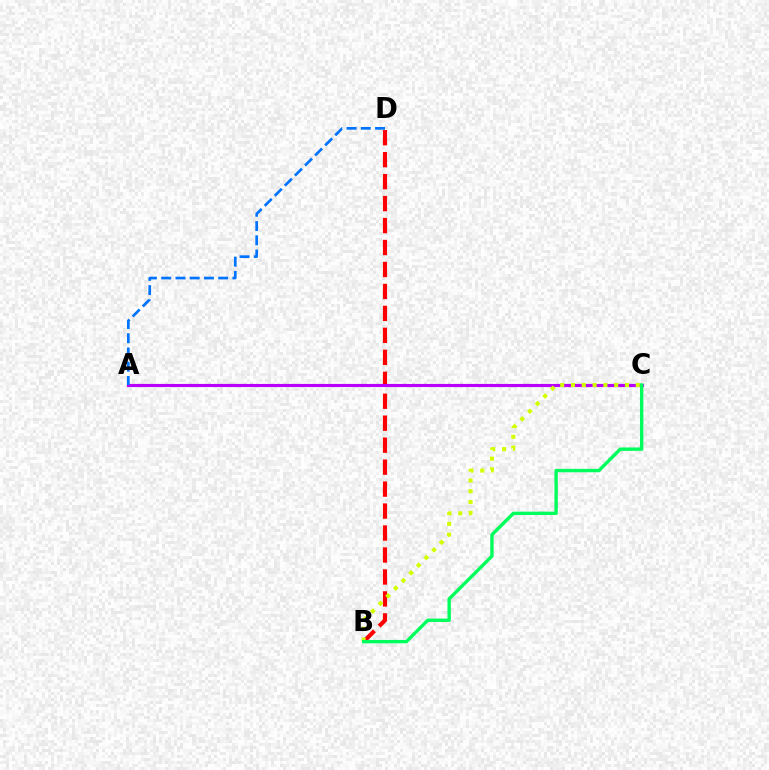{('B', 'D'): [{'color': '#ff0000', 'line_style': 'dashed', 'thickness': 2.98}], ('A', 'C'): [{'color': '#b900ff', 'line_style': 'solid', 'thickness': 2.26}], ('B', 'C'): [{'color': '#d1ff00', 'line_style': 'dotted', 'thickness': 2.93}, {'color': '#00ff5c', 'line_style': 'solid', 'thickness': 2.44}], ('A', 'D'): [{'color': '#0074ff', 'line_style': 'dashed', 'thickness': 1.94}]}